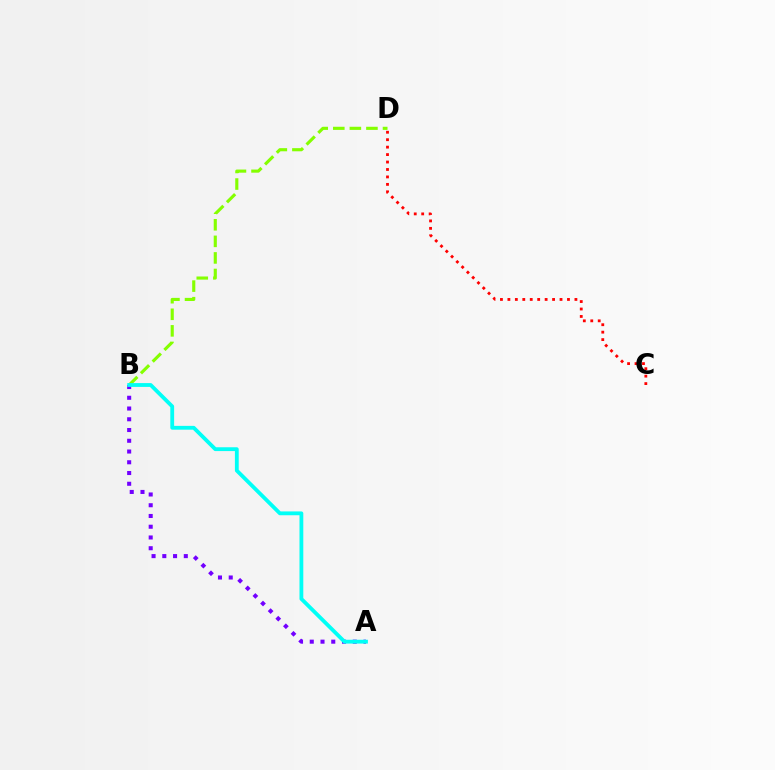{('A', 'B'): [{'color': '#7200ff', 'line_style': 'dotted', 'thickness': 2.92}, {'color': '#00fff6', 'line_style': 'solid', 'thickness': 2.75}], ('B', 'D'): [{'color': '#84ff00', 'line_style': 'dashed', 'thickness': 2.25}], ('C', 'D'): [{'color': '#ff0000', 'line_style': 'dotted', 'thickness': 2.02}]}